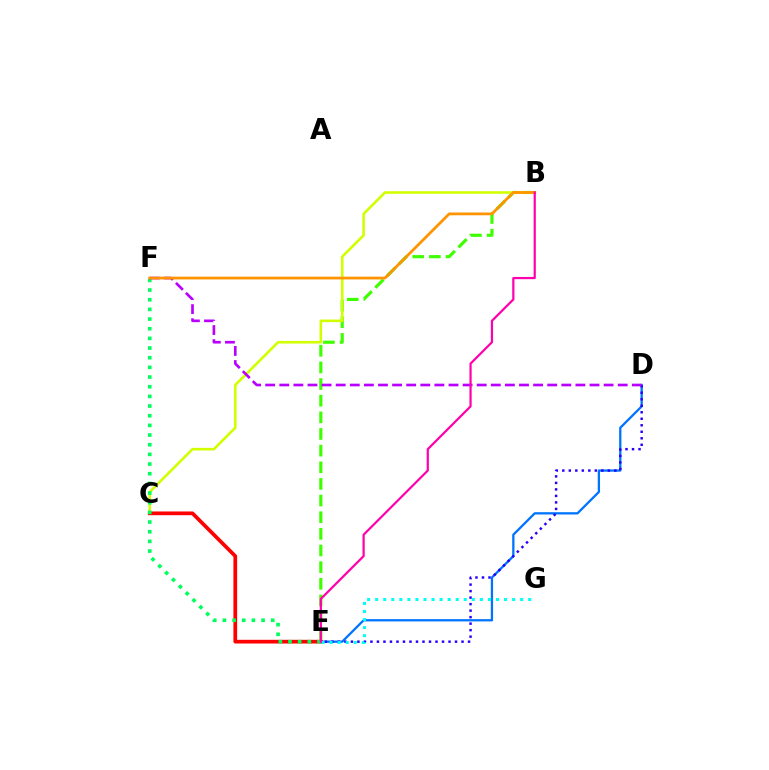{('D', 'E'): [{'color': '#0074ff', 'line_style': 'solid', 'thickness': 1.64}, {'color': '#2500ff', 'line_style': 'dotted', 'thickness': 1.77}], ('B', 'E'): [{'color': '#3dff00', 'line_style': 'dashed', 'thickness': 2.26}, {'color': '#ff00ac', 'line_style': 'solid', 'thickness': 1.59}], ('B', 'C'): [{'color': '#d1ff00', 'line_style': 'solid', 'thickness': 1.87}], ('C', 'E'): [{'color': '#ff0000', 'line_style': 'solid', 'thickness': 2.67}], ('E', 'G'): [{'color': '#00fff6', 'line_style': 'dotted', 'thickness': 2.19}], ('E', 'F'): [{'color': '#00ff5c', 'line_style': 'dotted', 'thickness': 2.63}], ('D', 'F'): [{'color': '#b900ff', 'line_style': 'dashed', 'thickness': 1.92}], ('B', 'F'): [{'color': '#ff9400', 'line_style': 'solid', 'thickness': 1.99}]}